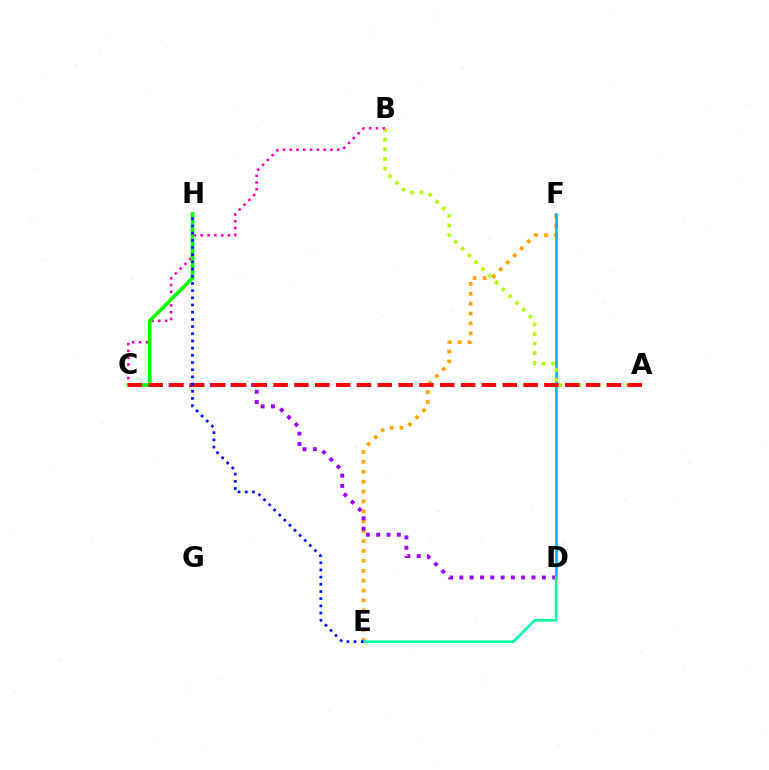{('E', 'F'): [{'color': '#ffa500', 'line_style': 'dotted', 'thickness': 2.69}], ('C', 'D'): [{'color': '#9b00ff', 'line_style': 'dotted', 'thickness': 2.8}], ('D', 'F'): [{'color': '#00b5ff', 'line_style': 'solid', 'thickness': 1.9}], ('A', 'B'): [{'color': '#b3ff00', 'line_style': 'dotted', 'thickness': 2.61}], ('D', 'E'): [{'color': '#00ff9d', 'line_style': 'solid', 'thickness': 1.84}], ('B', 'C'): [{'color': '#ff00bd', 'line_style': 'dotted', 'thickness': 1.85}], ('C', 'H'): [{'color': '#08ff00', 'line_style': 'solid', 'thickness': 2.61}], ('A', 'C'): [{'color': '#ff0000', 'line_style': 'dashed', 'thickness': 2.83}], ('E', 'H'): [{'color': '#0010ff', 'line_style': 'dotted', 'thickness': 1.95}]}